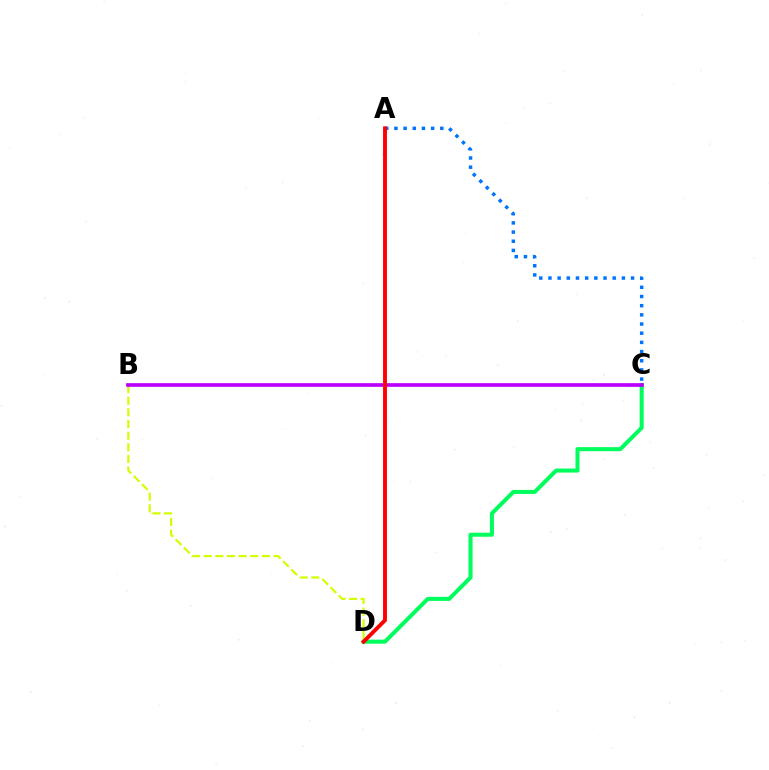{('C', 'D'): [{'color': '#00ff5c', 'line_style': 'solid', 'thickness': 2.91}], ('A', 'C'): [{'color': '#0074ff', 'line_style': 'dotted', 'thickness': 2.49}], ('B', 'D'): [{'color': '#d1ff00', 'line_style': 'dashed', 'thickness': 1.58}], ('B', 'C'): [{'color': '#b900ff', 'line_style': 'solid', 'thickness': 2.66}], ('A', 'D'): [{'color': '#ff0000', 'line_style': 'solid', 'thickness': 2.8}]}